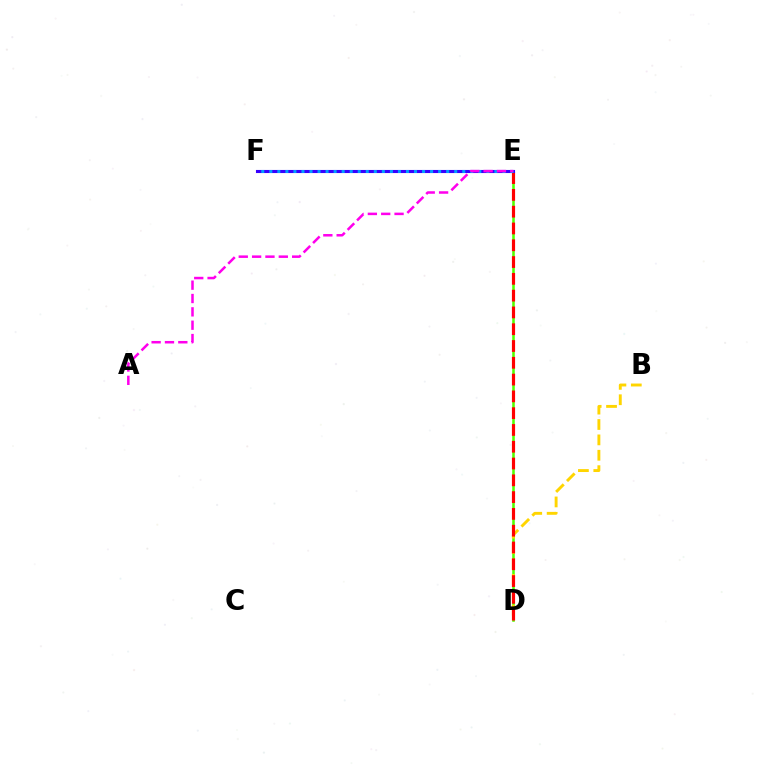{('D', 'E'): [{'color': '#4fff00', 'line_style': 'solid', 'thickness': 1.84}, {'color': '#ff0000', 'line_style': 'dashed', 'thickness': 2.28}], ('B', 'D'): [{'color': '#ffd500', 'line_style': 'dashed', 'thickness': 2.09}], ('E', 'F'): [{'color': '#00ff86', 'line_style': 'solid', 'thickness': 2.05}, {'color': '#3700ff', 'line_style': 'solid', 'thickness': 2.23}, {'color': '#009eff', 'line_style': 'dotted', 'thickness': 2.18}], ('A', 'E'): [{'color': '#ff00ed', 'line_style': 'dashed', 'thickness': 1.81}]}